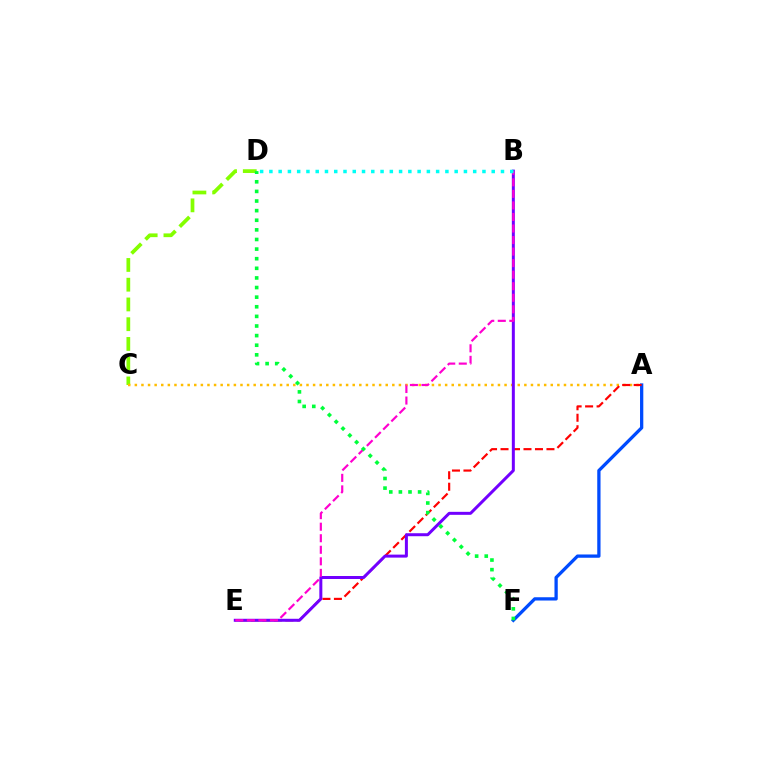{('C', 'D'): [{'color': '#84ff00', 'line_style': 'dashed', 'thickness': 2.68}], ('A', 'C'): [{'color': '#ffbd00', 'line_style': 'dotted', 'thickness': 1.79}], ('A', 'F'): [{'color': '#004bff', 'line_style': 'solid', 'thickness': 2.36}], ('A', 'E'): [{'color': '#ff0000', 'line_style': 'dashed', 'thickness': 1.56}], ('B', 'E'): [{'color': '#7200ff', 'line_style': 'solid', 'thickness': 2.16}, {'color': '#ff00cf', 'line_style': 'dashed', 'thickness': 1.57}], ('B', 'D'): [{'color': '#00fff6', 'line_style': 'dotted', 'thickness': 2.52}], ('D', 'F'): [{'color': '#00ff39', 'line_style': 'dotted', 'thickness': 2.61}]}